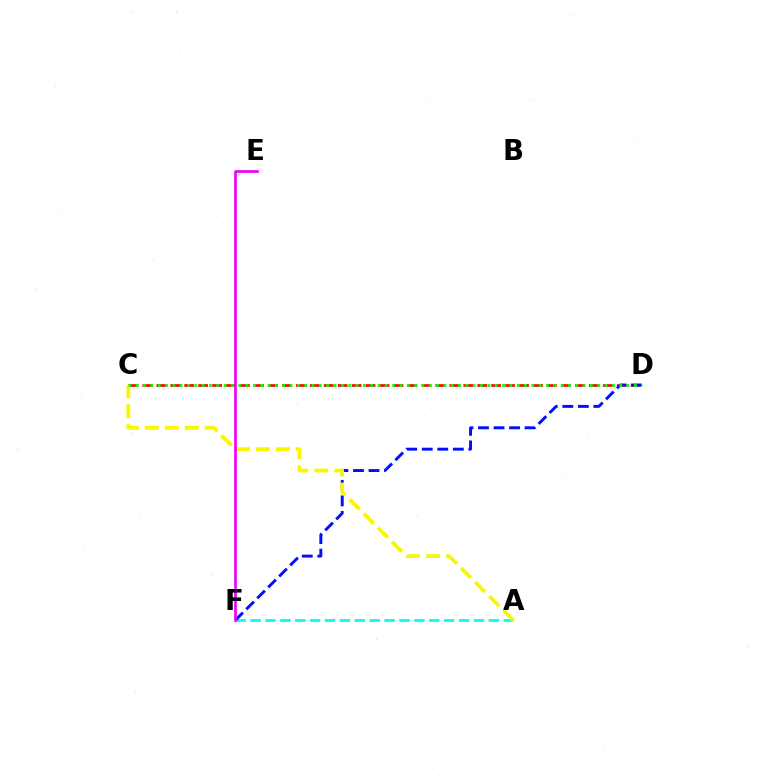{('A', 'F'): [{'color': '#00fff6', 'line_style': 'dashed', 'thickness': 2.02}], ('C', 'D'): [{'color': '#ff0000', 'line_style': 'dashed', 'thickness': 1.9}, {'color': '#08ff00', 'line_style': 'dotted', 'thickness': 1.99}], ('D', 'F'): [{'color': '#0010ff', 'line_style': 'dashed', 'thickness': 2.11}], ('A', 'C'): [{'color': '#fcf500', 'line_style': 'dashed', 'thickness': 2.71}], ('E', 'F'): [{'color': '#ee00ff', 'line_style': 'solid', 'thickness': 1.92}]}